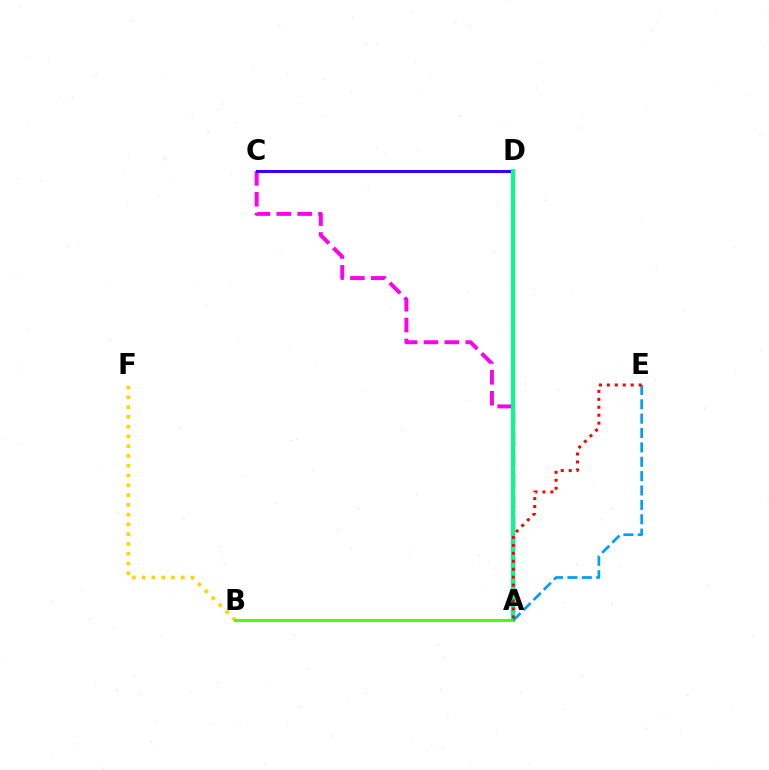{('A', 'C'): [{'color': '#ff00ed', 'line_style': 'dashed', 'thickness': 2.84}], ('C', 'D'): [{'color': '#3700ff', 'line_style': 'solid', 'thickness': 2.21}], ('B', 'F'): [{'color': '#ffd500', 'line_style': 'dotted', 'thickness': 2.66}], ('A', 'D'): [{'color': '#00ff86', 'line_style': 'solid', 'thickness': 2.87}], ('A', 'B'): [{'color': '#4fff00', 'line_style': 'solid', 'thickness': 2.2}], ('A', 'E'): [{'color': '#009eff', 'line_style': 'dashed', 'thickness': 1.95}, {'color': '#ff0000', 'line_style': 'dotted', 'thickness': 2.16}]}